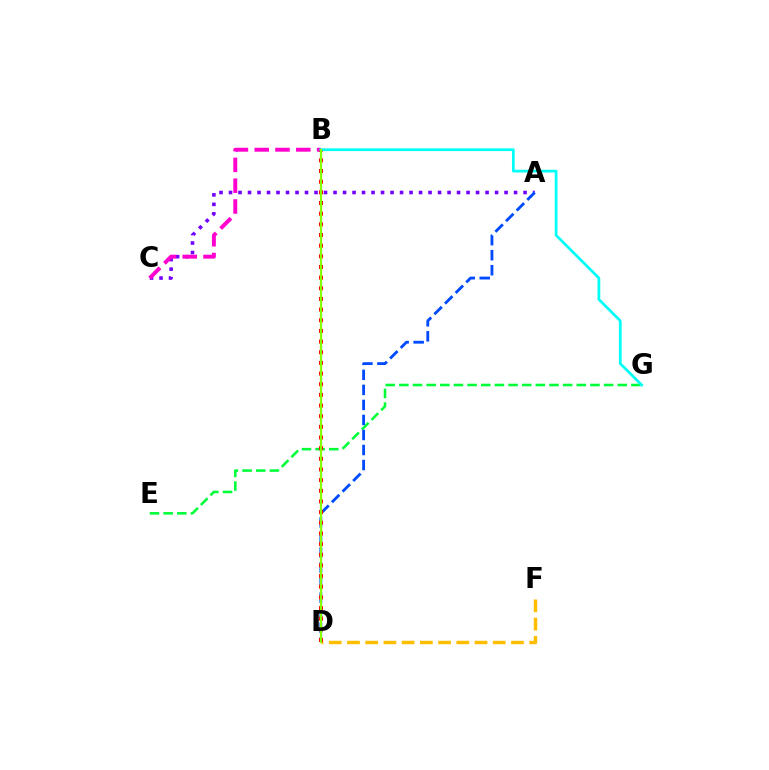{('A', 'C'): [{'color': '#7200ff', 'line_style': 'dotted', 'thickness': 2.58}], ('E', 'G'): [{'color': '#00ff39', 'line_style': 'dashed', 'thickness': 1.85}], ('A', 'D'): [{'color': '#004bff', 'line_style': 'dashed', 'thickness': 2.04}], ('B', 'C'): [{'color': '#ff00cf', 'line_style': 'dashed', 'thickness': 2.83}], ('D', 'F'): [{'color': '#ffbd00', 'line_style': 'dashed', 'thickness': 2.48}], ('B', 'D'): [{'color': '#ff0000', 'line_style': 'dotted', 'thickness': 2.9}, {'color': '#84ff00', 'line_style': 'solid', 'thickness': 1.56}], ('B', 'G'): [{'color': '#00fff6', 'line_style': 'solid', 'thickness': 1.96}]}